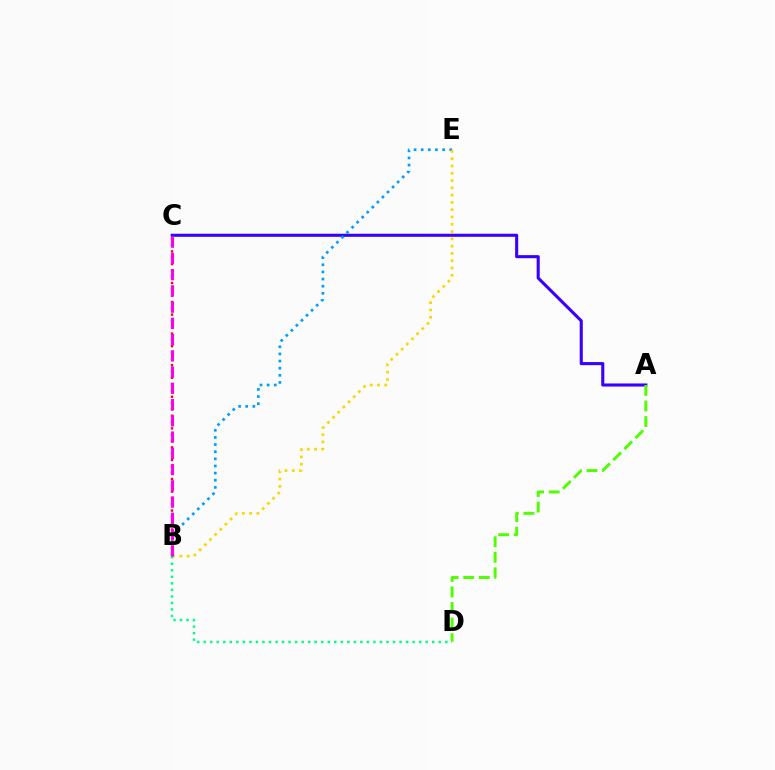{('A', 'C'): [{'color': '#3700ff', 'line_style': 'solid', 'thickness': 2.22}], ('B', 'E'): [{'color': '#009eff', 'line_style': 'dotted', 'thickness': 1.94}, {'color': '#ffd500', 'line_style': 'dotted', 'thickness': 1.98}], ('B', 'C'): [{'color': '#ff0000', 'line_style': 'dotted', 'thickness': 1.72}, {'color': '#ff00ed', 'line_style': 'dashed', 'thickness': 2.21}], ('A', 'D'): [{'color': '#4fff00', 'line_style': 'dashed', 'thickness': 2.11}], ('B', 'D'): [{'color': '#00ff86', 'line_style': 'dotted', 'thickness': 1.77}]}